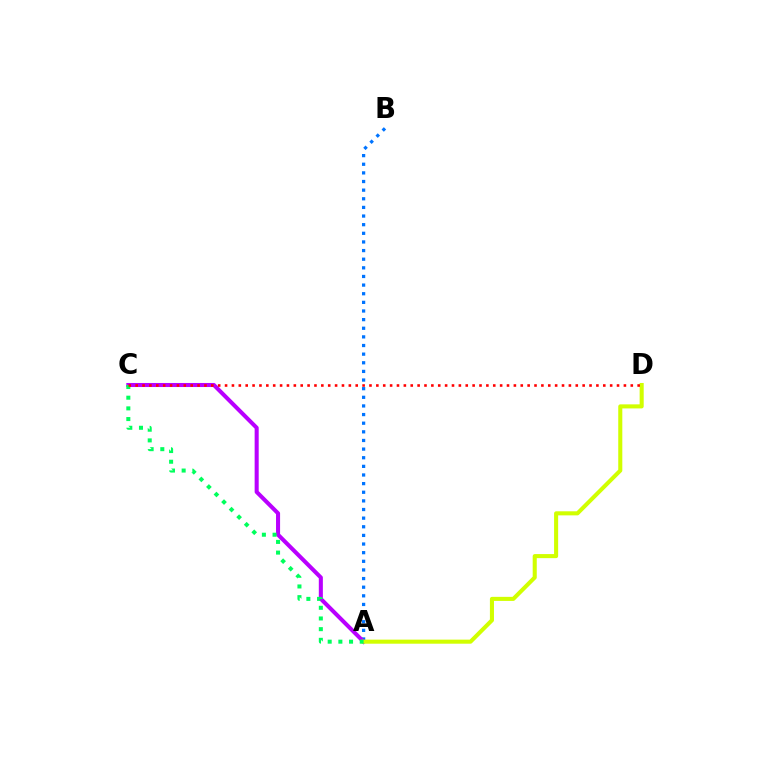{('A', 'B'): [{'color': '#0074ff', 'line_style': 'dotted', 'thickness': 2.35}], ('A', 'C'): [{'color': '#b900ff', 'line_style': 'solid', 'thickness': 2.92}, {'color': '#00ff5c', 'line_style': 'dotted', 'thickness': 2.9}], ('A', 'D'): [{'color': '#d1ff00', 'line_style': 'solid', 'thickness': 2.93}], ('C', 'D'): [{'color': '#ff0000', 'line_style': 'dotted', 'thickness': 1.87}]}